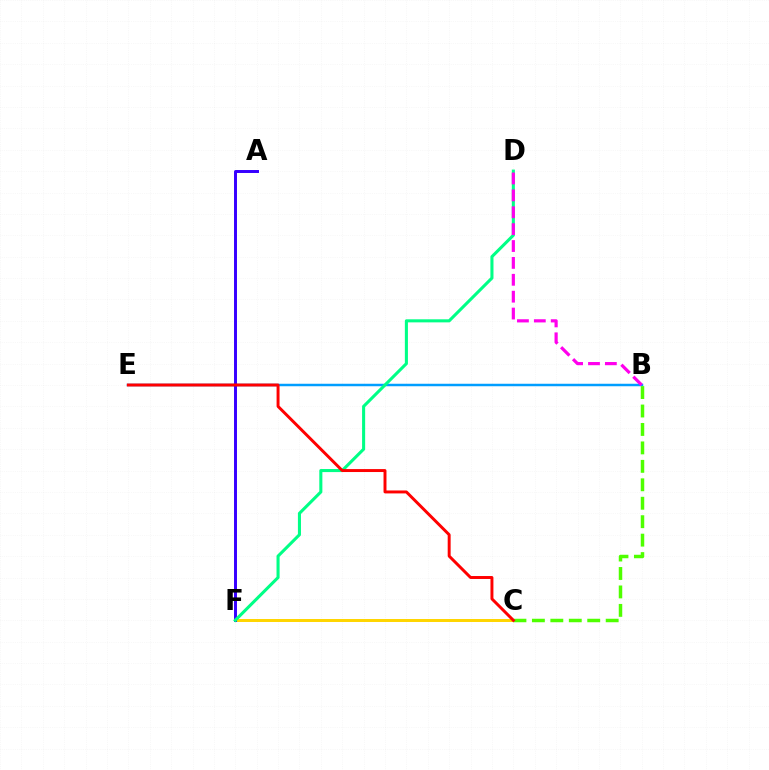{('B', 'E'): [{'color': '#009eff', 'line_style': 'solid', 'thickness': 1.79}], ('C', 'F'): [{'color': '#ffd500', 'line_style': 'solid', 'thickness': 2.14}], ('B', 'C'): [{'color': '#4fff00', 'line_style': 'dashed', 'thickness': 2.51}], ('A', 'F'): [{'color': '#3700ff', 'line_style': 'solid', 'thickness': 2.13}], ('D', 'F'): [{'color': '#00ff86', 'line_style': 'solid', 'thickness': 2.21}], ('C', 'E'): [{'color': '#ff0000', 'line_style': 'solid', 'thickness': 2.12}], ('B', 'D'): [{'color': '#ff00ed', 'line_style': 'dashed', 'thickness': 2.29}]}